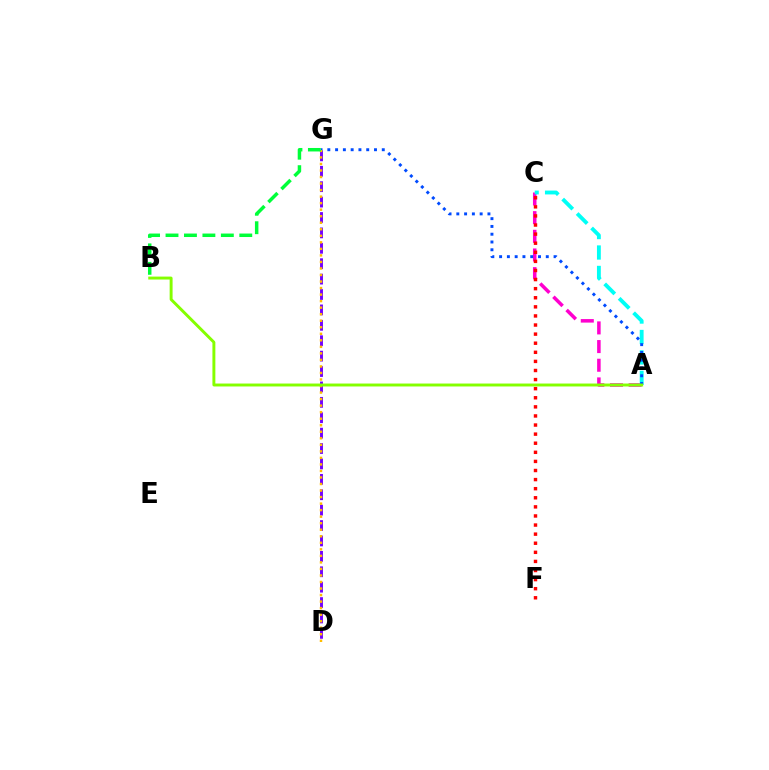{('D', 'G'): [{'color': '#7200ff', 'line_style': 'dashed', 'thickness': 2.09}, {'color': '#ffbd00', 'line_style': 'dotted', 'thickness': 1.77}], ('A', 'C'): [{'color': '#ff00cf', 'line_style': 'dashed', 'thickness': 2.54}, {'color': '#00fff6', 'line_style': 'dashed', 'thickness': 2.78}], ('A', 'G'): [{'color': '#004bff', 'line_style': 'dotted', 'thickness': 2.11}], ('C', 'F'): [{'color': '#ff0000', 'line_style': 'dotted', 'thickness': 2.47}], ('A', 'B'): [{'color': '#84ff00', 'line_style': 'solid', 'thickness': 2.11}], ('B', 'G'): [{'color': '#00ff39', 'line_style': 'dashed', 'thickness': 2.51}]}